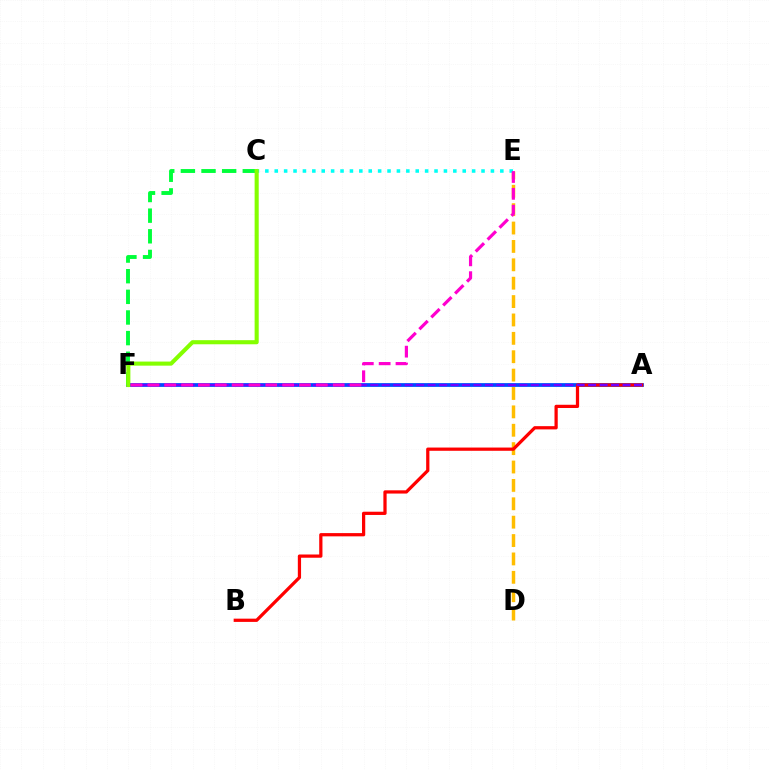{('D', 'E'): [{'color': '#ffbd00', 'line_style': 'dashed', 'thickness': 2.5}], ('A', 'F'): [{'color': '#004bff', 'line_style': 'solid', 'thickness': 2.71}, {'color': '#7200ff', 'line_style': 'dashed', 'thickness': 1.56}], ('A', 'B'): [{'color': '#ff0000', 'line_style': 'solid', 'thickness': 2.33}], ('C', 'E'): [{'color': '#00fff6', 'line_style': 'dotted', 'thickness': 2.55}], ('C', 'F'): [{'color': '#00ff39', 'line_style': 'dashed', 'thickness': 2.8}, {'color': '#84ff00', 'line_style': 'solid', 'thickness': 2.95}], ('E', 'F'): [{'color': '#ff00cf', 'line_style': 'dashed', 'thickness': 2.29}]}